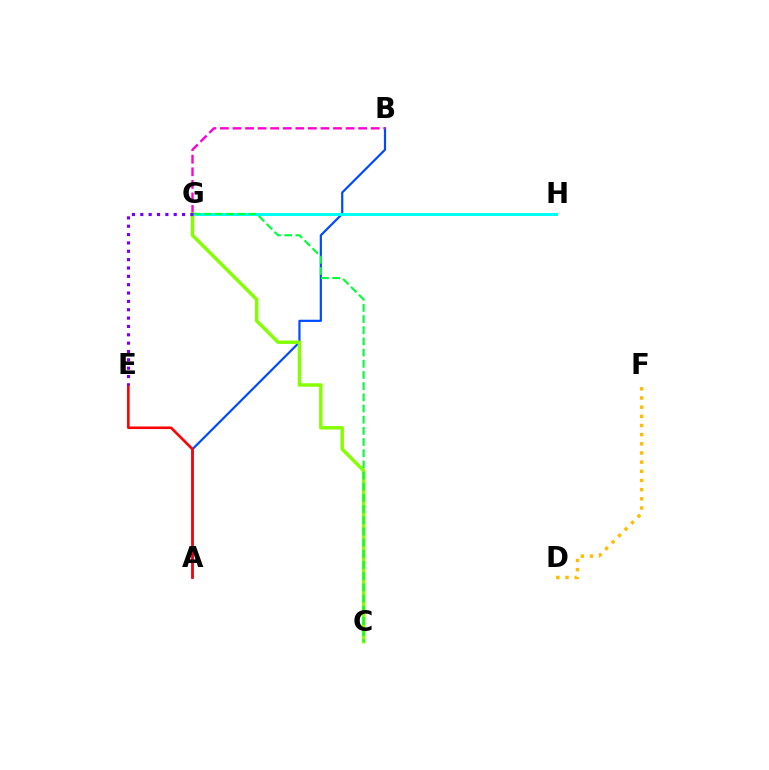{('A', 'B'): [{'color': '#004bff', 'line_style': 'solid', 'thickness': 1.58}], ('G', 'H'): [{'color': '#00fff6', 'line_style': 'solid', 'thickness': 2.13}], ('B', 'G'): [{'color': '#ff00cf', 'line_style': 'dashed', 'thickness': 1.71}], ('C', 'G'): [{'color': '#84ff00', 'line_style': 'solid', 'thickness': 2.47}, {'color': '#00ff39', 'line_style': 'dashed', 'thickness': 1.52}], ('A', 'E'): [{'color': '#ff0000', 'line_style': 'solid', 'thickness': 1.87}], ('E', 'G'): [{'color': '#7200ff', 'line_style': 'dotted', 'thickness': 2.27}], ('D', 'F'): [{'color': '#ffbd00', 'line_style': 'dotted', 'thickness': 2.49}]}